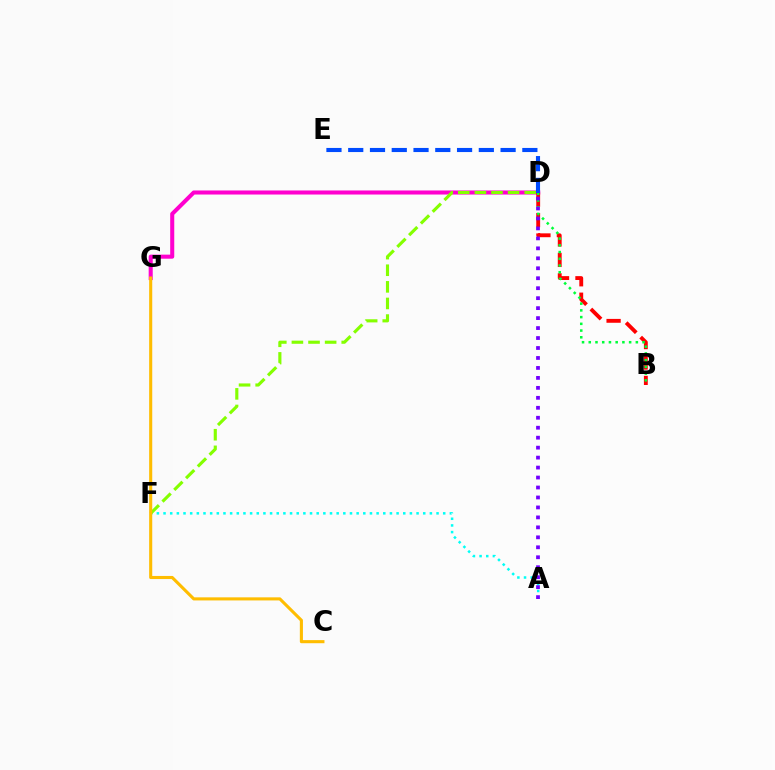{('D', 'G'): [{'color': '#ff00cf', 'line_style': 'solid', 'thickness': 2.92}], ('A', 'F'): [{'color': '#00fff6', 'line_style': 'dotted', 'thickness': 1.81}], ('B', 'D'): [{'color': '#ff0000', 'line_style': 'dashed', 'thickness': 2.78}, {'color': '#00ff39', 'line_style': 'dotted', 'thickness': 1.83}], ('D', 'F'): [{'color': '#84ff00', 'line_style': 'dashed', 'thickness': 2.26}], ('C', 'G'): [{'color': '#ffbd00', 'line_style': 'solid', 'thickness': 2.23}], ('A', 'D'): [{'color': '#7200ff', 'line_style': 'dotted', 'thickness': 2.71}], ('D', 'E'): [{'color': '#004bff', 'line_style': 'dashed', 'thickness': 2.96}]}